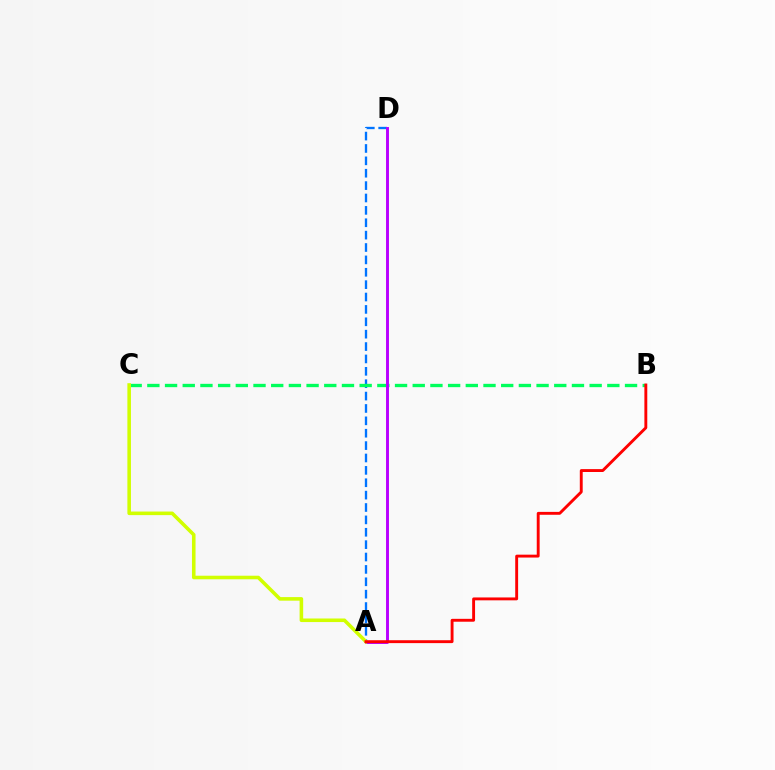{('A', 'D'): [{'color': '#0074ff', 'line_style': 'dashed', 'thickness': 1.68}, {'color': '#b900ff', 'line_style': 'solid', 'thickness': 2.11}], ('B', 'C'): [{'color': '#00ff5c', 'line_style': 'dashed', 'thickness': 2.4}], ('A', 'C'): [{'color': '#d1ff00', 'line_style': 'solid', 'thickness': 2.57}], ('A', 'B'): [{'color': '#ff0000', 'line_style': 'solid', 'thickness': 2.08}]}